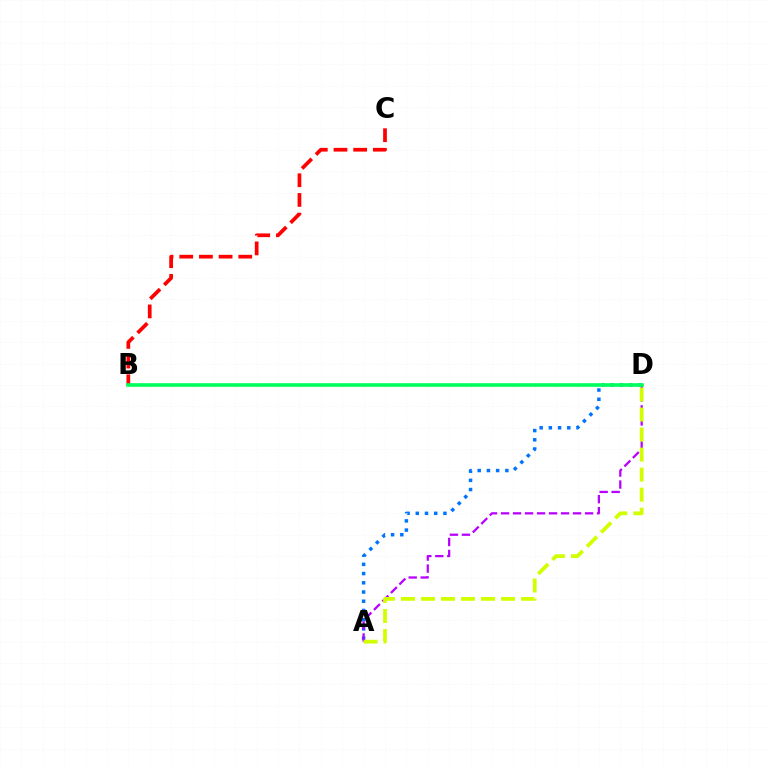{('A', 'D'): [{'color': '#0074ff', 'line_style': 'dotted', 'thickness': 2.5}, {'color': '#b900ff', 'line_style': 'dashed', 'thickness': 1.63}, {'color': '#d1ff00', 'line_style': 'dashed', 'thickness': 2.72}], ('B', 'C'): [{'color': '#ff0000', 'line_style': 'dashed', 'thickness': 2.67}], ('B', 'D'): [{'color': '#00ff5c', 'line_style': 'solid', 'thickness': 2.61}]}